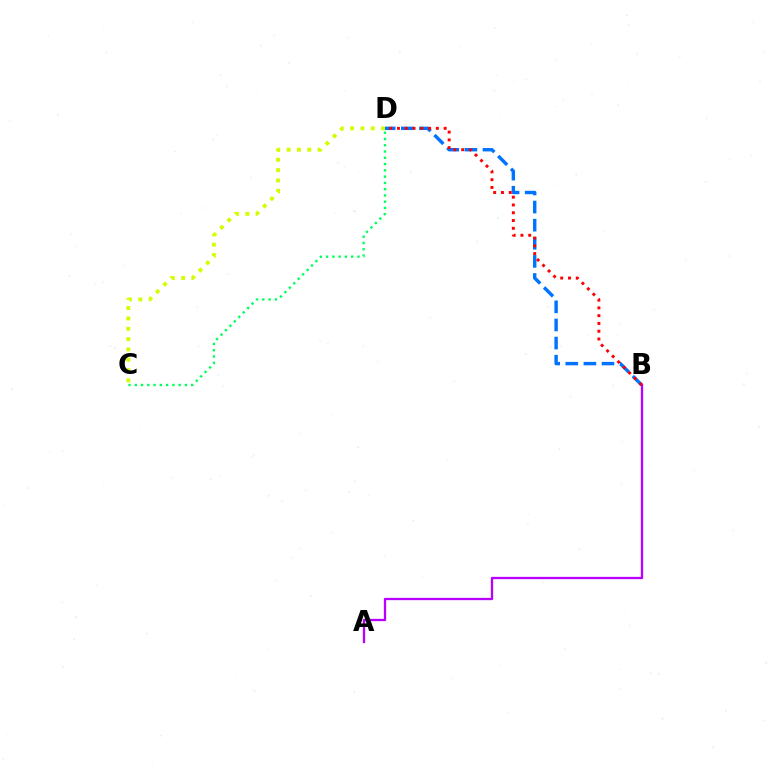{('C', 'D'): [{'color': '#d1ff00', 'line_style': 'dotted', 'thickness': 2.81}, {'color': '#00ff5c', 'line_style': 'dotted', 'thickness': 1.7}], ('B', 'D'): [{'color': '#0074ff', 'line_style': 'dashed', 'thickness': 2.46}, {'color': '#ff0000', 'line_style': 'dotted', 'thickness': 2.11}], ('A', 'B'): [{'color': '#b900ff', 'line_style': 'solid', 'thickness': 1.66}]}